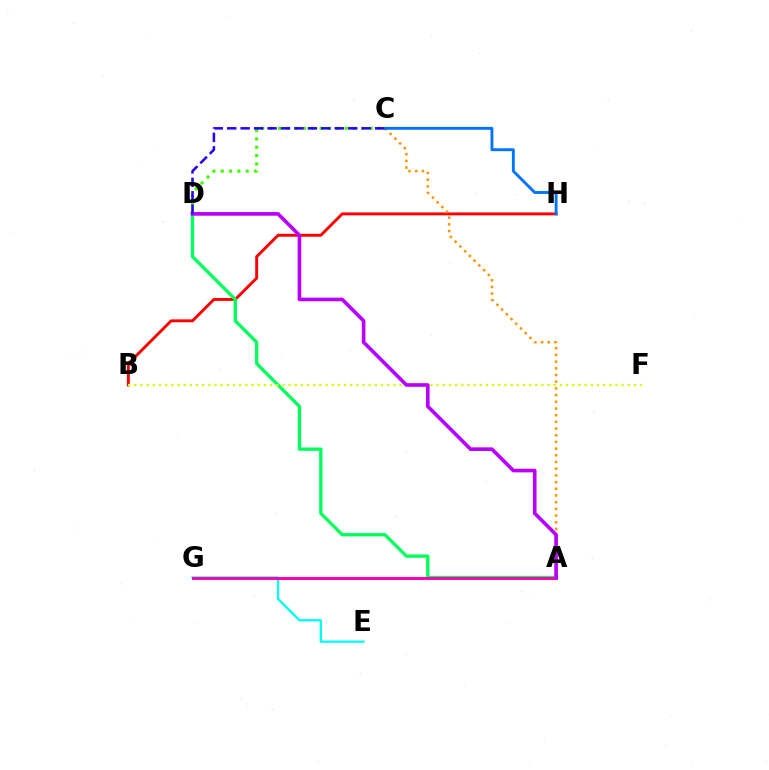{('C', 'D'): [{'color': '#3dff00', 'line_style': 'dotted', 'thickness': 2.27}, {'color': '#2500ff', 'line_style': 'dashed', 'thickness': 1.83}], ('B', 'H'): [{'color': '#ff0000', 'line_style': 'solid', 'thickness': 2.09}], ('E', 'G'): [{'color': '#00fff6', 'line_style': 'solid', 'thickness': 1.65}], ('A', 'D'): [{'color': '#00ff5c', 'line_style': 'solid', 'thickness': 2.39}, {'color': '#b900ff', 'line_style': 'solid', 'thickness': 2.61}], ('A', 'G'): [{'color': '#ff00ac', 'line_style': 'solid', 'thickness': 2.1}], ('A', 'C'): [{'color': '#ff9400', 'line_style': 'dotted', 'thickness': 1.82}], ('B', 'F'): [{'color': '#d1ff00', 'line_style': 'dotted', 'thickness': 1.68}], ('C', 'H'): [{'color': '#0074ff', 'line_style': 'solid', 'thickness': 2.07}]}